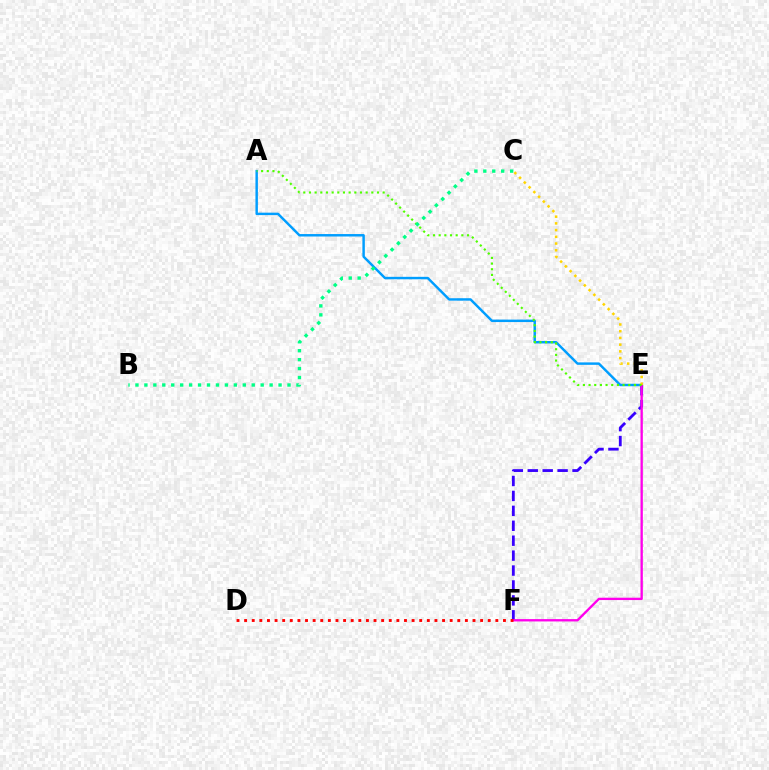{('A', 'E'): [{'color': '#009eff', 'line_style': 'solid', 'thickness': 1.77}, {'color': '#4fff00', 'line_style': 'dotted', 'thickness': 1.54}], ('E', 'F'): [{'color': '#3700ff', 'line_style': 'dashed', 'thickness': 2.03}, {'color': '#ff00ed', 'line_style': 'solid', 'thickness': 1.68}], ('C', 'E'): [{'color': '#ffd500', 'line_style': 'dotted', 'thickness': 1.83}], ('D', 'F'): [{'color': '#ff0000', 'line_style': 'dotted', 'thickness': 2.07}], ('B', 'C'): [{'color': '#00ff86', 'line_style': 'dotted', 'thickness': 2.43}]}